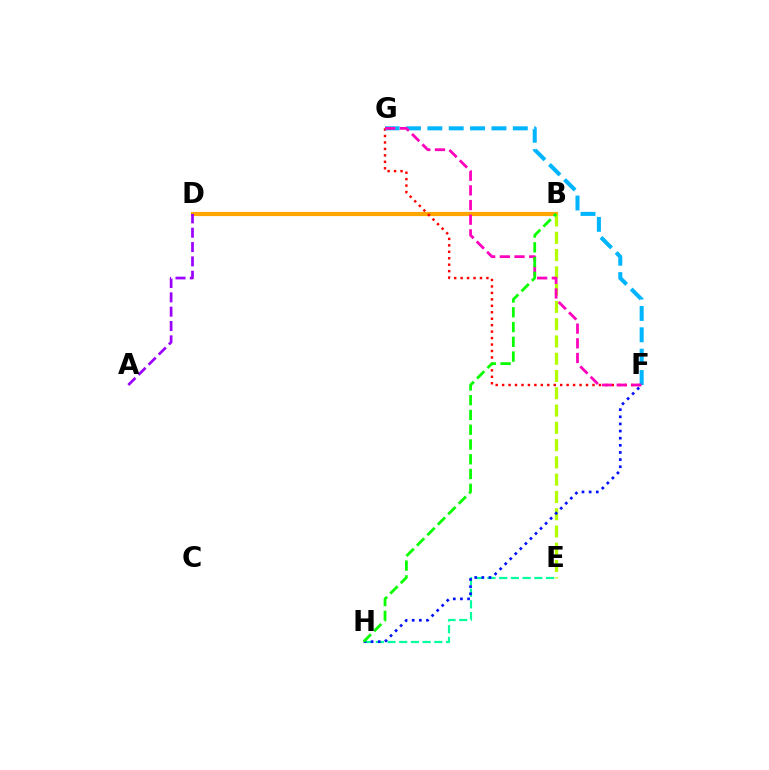{('B', 'D'): [{'color': '#ffa500', 'line_style': 'solid', 'thickness': 3.0}], ('B', 'E'): [{'color': '#b3ff00', 'line_style': 'dashed', 'thickness': 2.35}], ('A', 'D'): [{'color': '#9b00ff', 'line_style': 'dashed', 'thickness': 1.95}], ('F', 'G'): [{'color': '#ff0000', 'line_style': 'dotted', 'thickness': 1.75}, {'color': '#00b5ff', 'line_style': 'dashed', 'thickness': 2.9}, {'color': '#ff00bd', 'line_style': 'dashed', 'thickness': 1.99}], ('E', 'H'): [{'color': '#00ff9d', 'line_style': 'dashed', 'thickness': 1.59}], ('F', 'H'): [{'color': '#0010ff', 'line_style': 'dotted', 'thickness': 1.94}], ('B', 'H'): [{'color': '#08ff00', 'line_style': 'dashed', 'thickness': 2.01}]}